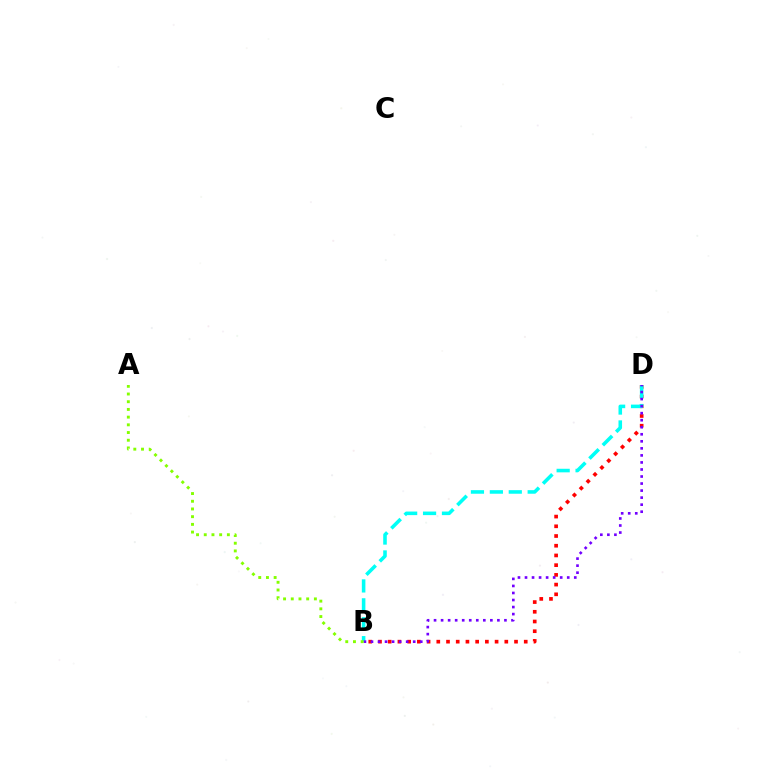{('B', 'D'): [{'color': '#ff0000', 'line_style': 'dotted', 'thickness': 2.64}, {'color': '#00fff6', 'line_style': 'dashed', 'thickness': 2.57}, {'color': '#7200ff', 'line_style': 'dotted', 'thickness': 1.91}], ('A', 'B'): [{'color': '#84ff00', 'line_style': 'dotted', 'thickness': 2.09}]}